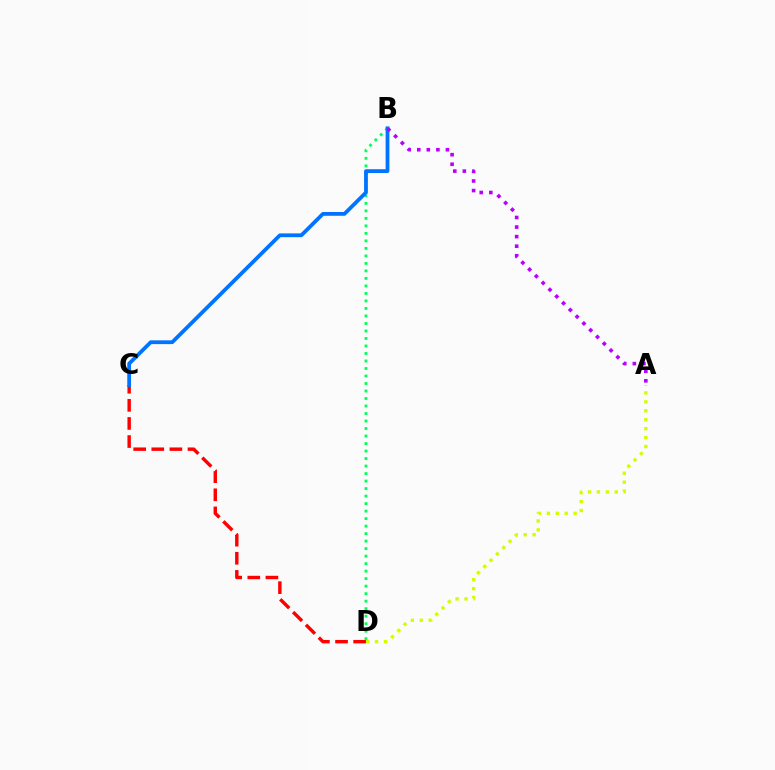{('C', 'D'): [{'color': '#ff0000', 'line_style': 'dashed', 'thickness': 2.46}], ('A', 'D'): [{'color': '#d1ff00', 'line_style': 'dotted', 'thickness': 2.42}], ('B', 'D'): [{'color': '#00ff5c', 'line_style': 'dotted', 'thickness': 2.04}], ('B', 'C'): [{'color': '#0074ff', 'line_style': 'solid', 'thickness': 2.73}], ('A', 'B'): [{'color': '#b900ff', 'line_style': 'dotted', 'thickness': 2.6}]}